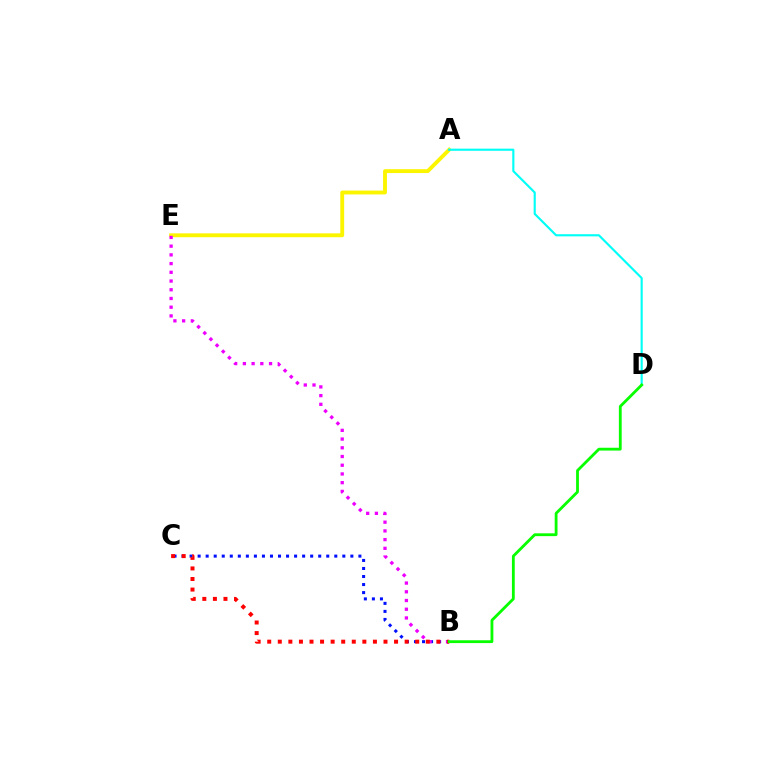{('A', 'E'): [{'color': '#fcf500', 'line_style': 'solid', 'thickness': 2.79}], ('B', 'C'): [{'color': '#0010ff', 'line_style': 'dotted', 'thickness': 2.18}, {'color': '#ff0000', 'line_style': 'dotted', 'thickness': 2.87}], ('B', 'E'): [{'color': '#ee00ff', 'line_style': 'dotted', 'thickness': 2.37}], ('A', 'D'): [{'color': '#00fff6', 'line_style': 'solid', 'thickness': 1.54}], ('B', 'D'): [{'color': '#08ff00', 'line_style': 'solid', 'thickness': 2.03}]}